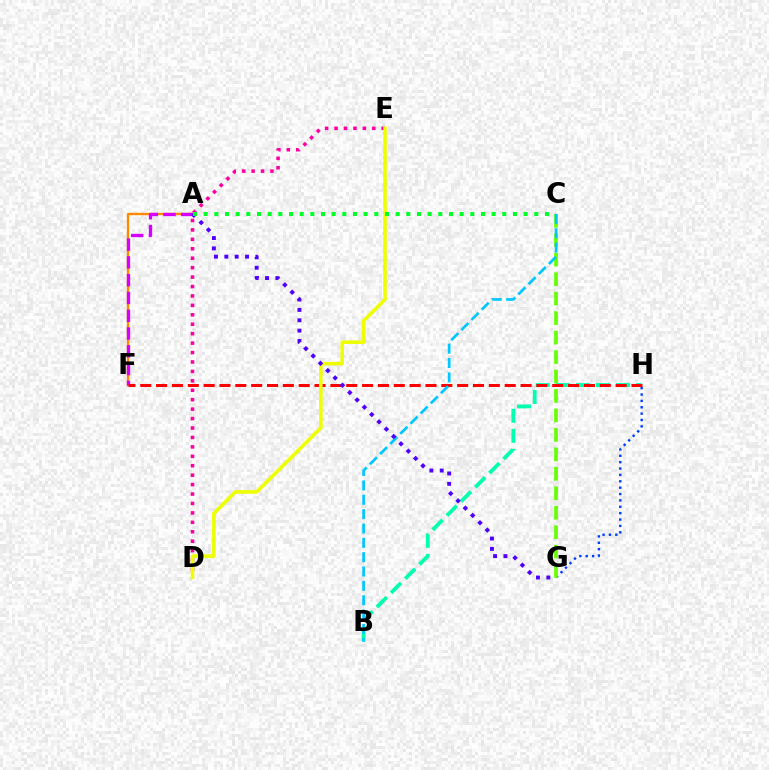{('D', 'E'): [{'color': '#ff00a0', 'line_style': 'dotted', 'thickness': 2.56}, {'color': '#eeff00', 'line_style': 'solid', 'thickness': 2.57}], ('A', 'F'): [{'color': '#ff8800', 'line_style': 'solid', 'thickness': 1.69}, {'color': '#d600ff', 'line_style': 'dashed', 'thickness': 2.42}], ('G', 'H'): [{'color': '#003fff', 'line_style': 'dotted', 'thickness': 1.73}], ('B', 'H'): [{'color': '#00ffaf', 'line_style': 'dashed', 'thickness': 2.73}], ('C', 'G'): [{'color': '#66ff00', 'line_style': 'dashed', 'thickness': 2.64}], ('F', 'H'): [{'color': '#ff0000', 'line_style': 'dashed', 'thickness': 2.15}], ('B', 'C'): [{'color': '#00c7ff', 'line_style': 'dashed', 'thickness': 1.95}], ('A', 'G'): [{'color': '#4f00ff', 'line_style': 'dotted', 'thickness': 2.81}], ('A', 'C'): [{'color': '#00ff27', 'line_style': 'dotted', 'thickness': 2.9}]}